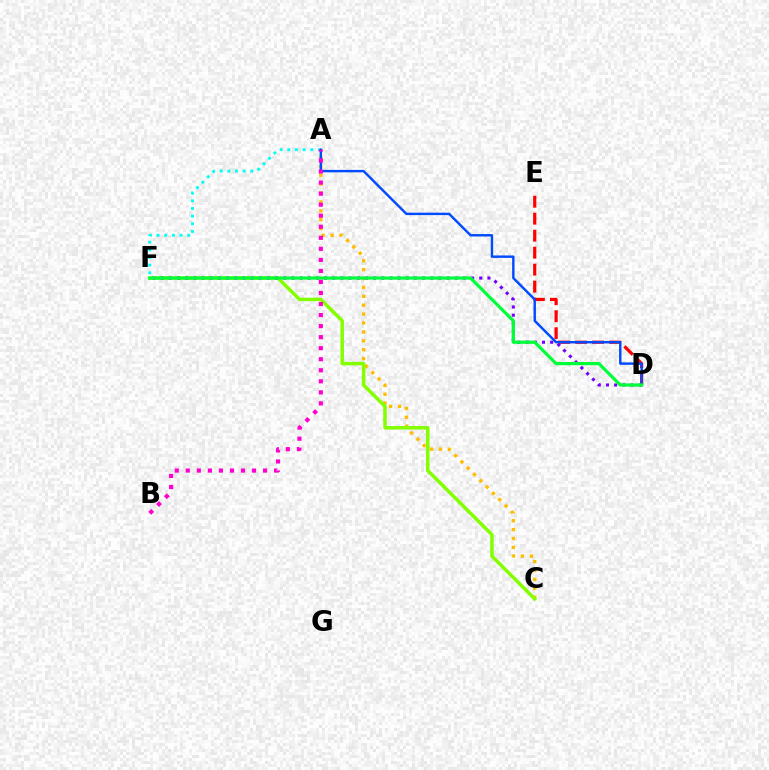{('A', 'C'): [{'color': '#ffbd00', 'line_style': 'dotted', 'thickness': 2.42}], ('C', 'F'): [{'color': '#84ff00', 'line_style': 'solid', 'thickness': 2.51}], ('D', 'F'): [{'color': '#7200ff', 'line_style': 'dotted', 'thickness': 2.22}, {'color': '#00ff39', 'line_style': 'solid', 'thickness': 2.31}], ('D', 'E'): [{'color': '#ff0000', 'line_style': 'dashed', 'thickness': 2.31}], ('A', 'F'): [{'color': '#00fff6', 'line_style': 'dotted', 'thickness': 2.08}], ('A', 'D'): [{'color': '#004bff', 'line_style': 'solid', 'thickness': 1.75}], ('A', 'B'): [{'color': '#ff00cf', 'line_style': 'dotted', 'thickness': 3.0}]}